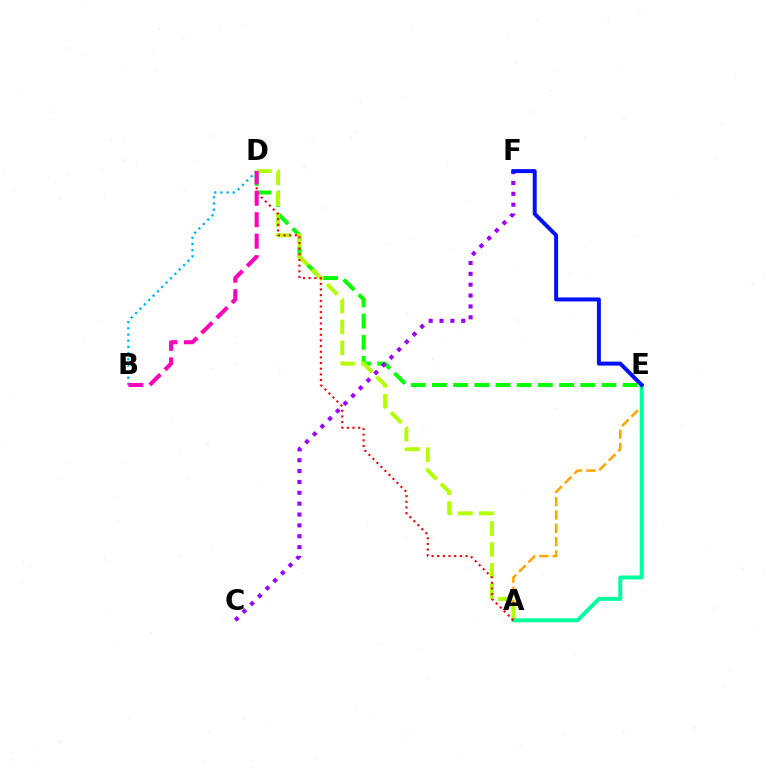{('A', 'E'): [{'color': '#ffa500', 'line_style': 'dashed', 'thickness': 1.81}, {'color': '#00ff9d', 'line_style': 'solid', 'thickness': 2.84}], ('D', 'E'): [{'color': '#08ff00', 'line_style': 'dashed', 'thickness': 2.88}], ('A', 'D'): [{'color': '#b3ff00', 'line_style': 'dashed', 'thickness': 2.84}, {'color': '#ff0000', 'line_style': 'dotted', 'thickness': 1.54}], ('C', 'F'): [{'color': '#9b00ff', 'line_style': 'dotted', 'thickness': 2.95}], ('B', 'D'): [{'color': '#00b5ff', 'line_style': 'dotted', 'thickness': 1.68}, {'color': '#ff00bd', 'line_style': 'dashed', 'thickness': 2.91}], ('E', 'F'): [{'color': '#0010ff', 'line_style': 'solid', 'thickness': 2.86}]}